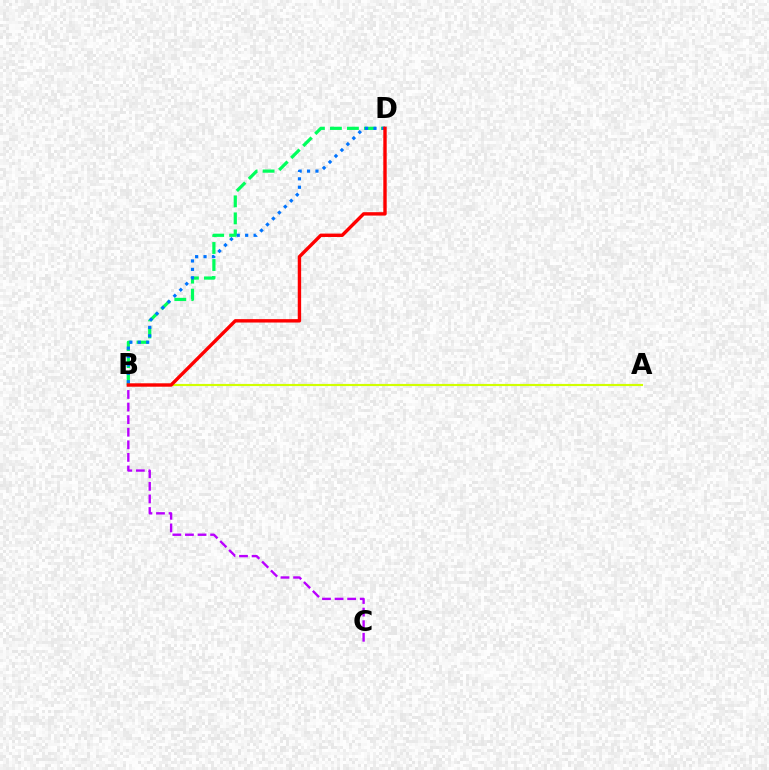{('B', 'D'): [{'color': '#00ff5c', 'line_style': 'dashed', 'thickness': 2.31}, {'color': '#0074ff', 'line_style': 'dotted', 'thickness': 2.29}, {'color': '#ff0000', 'line_style': 'solid', 'thickness': 2.44}], ('B', 'C'): [{'color': '#b900ff', 'line_style': 'dashed', 'thickness': 1.71}], ('A', 'B'): [{'color': '#d1ff00', 'line_style': 'solid', 'thickness': 1.55}]}